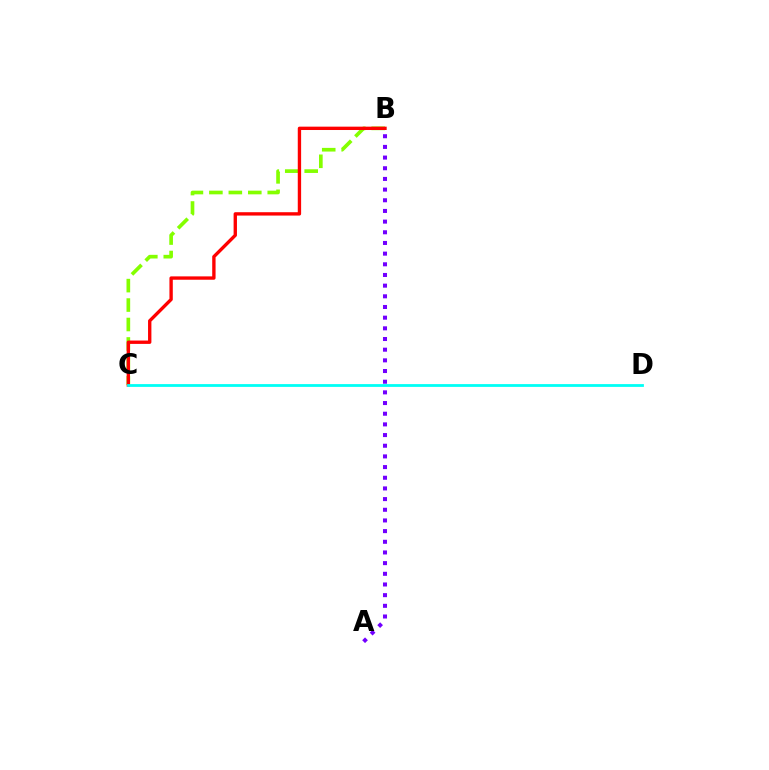{('B', 'C'): [{'color': '#84ff00', 'line_style': 'dashed', 'thickness': 2.64}, {'color': '#ff0000', 'line_style': 'solid', 'thickness': 2.42}], ('A', 'B'): [{'color': '#7200ff', 'line_style': 'dotted', 'thickness': 2.9}], ('C', 'D'): [{'color': '#00fff6', 'line_style': 'solid', 'thickness': 2.01}]}